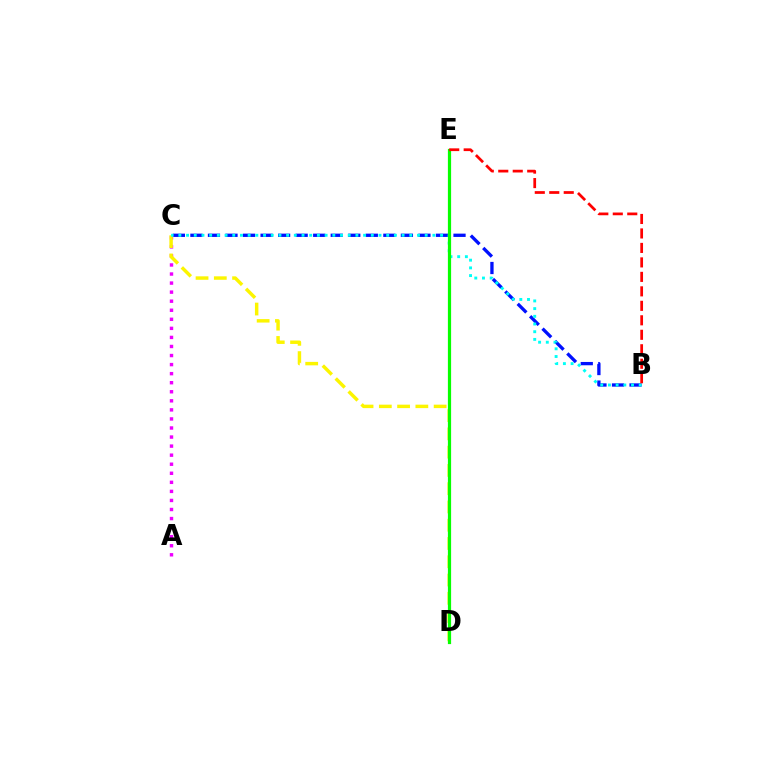{('B', 'C'): [{'color': '#0010ff', 'line_style': 'dashed', 'thickness': 2.38}, {'color': '#00fff6', 'line_style': 'dotted', 'thickness': 2.09}], ('A', 'C'): [{'color': '#ee00ff', 'line_style': 'dotted', 'thickness': 2.46}], ('C', 'D'): [{'color': '#fcf500', 'line_style': 'dashed', 'thickness': 2.48}], ('D', 'E'): [{'color': '#08ff00', 'line_style': 'solid', 'thickness': 2.31}], ('B', 'E'): [{'color': '#ff0000', 'line_style': 'dashed', 'thickness': 1.97}]}